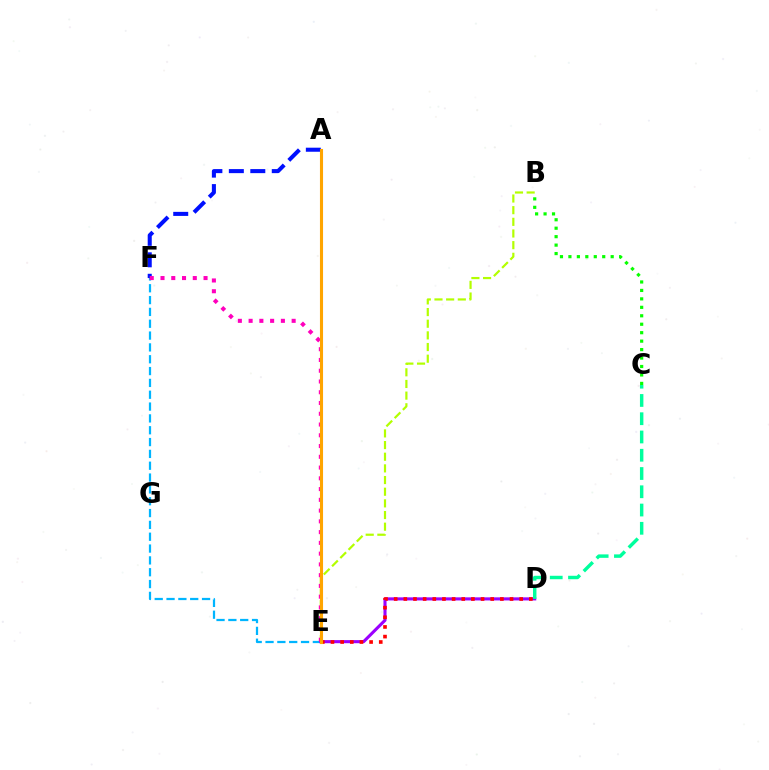{('B', 'E'): [{'color': '#b3ff00', 'line_style': 'dashed', 'thickness': 1.58}], ('E', 'F'): [{'color': '#00b5ff', 'line_style': 'dashed', 'thickness': 1.61}, {'color': '#ff00bd', 'line_style': 'dotted', 'thickness': 2.92}], ('A', 'F'): [{'color': '#0010ff', 'line_style': 'dashed', 'thickness': 2.92}], ('D', 'E'): [{'color': '#9b00ff', 'line_style': 'solid', 'thickness': 2.22}, {'color': '#ff0000', 'line_style': 'dotted', 'thickness': 2.62}], ('B', 'C'): [{'color': '#08ff00', 'line_style': 'dotted', 'thickness': 2.3}], ('A', 'E'): [{'color': '#ffa500', 'line_style': 'solid', 'thickness': 2.23}], ('C', 'D'): [{'color': '#00ff9d', 'line_style': 'dashed', 'thickness': 2.48}]}